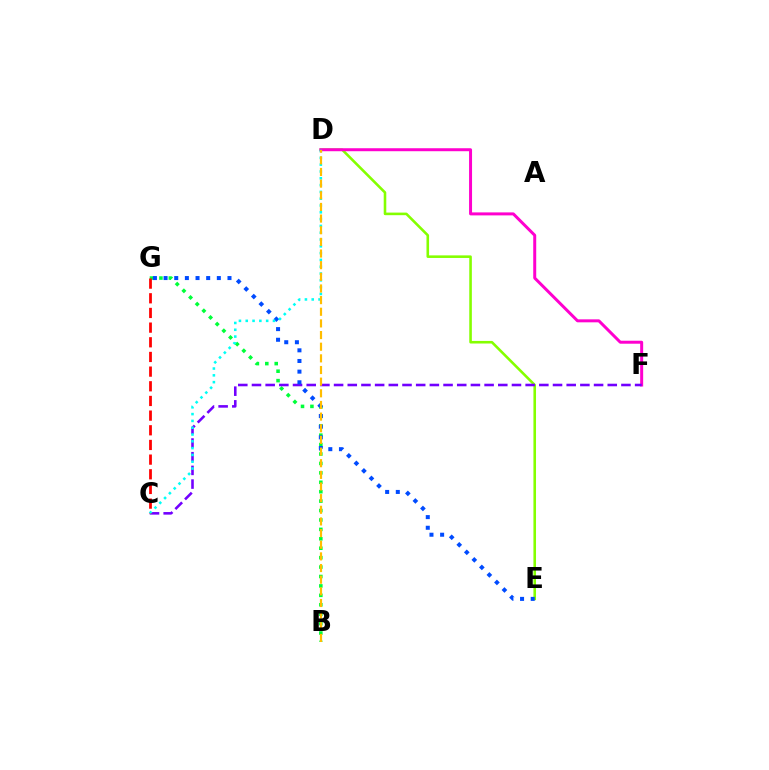{('B', 'G'): [{'color': '#00ff39', 'line_style': 'dotted', 'thickness': 2.56}], ('D', 'E'): [{'color': '#84ff00', 'line_style': 'solid', 'thickness': 1.86}], ('D', 'F'): [{'color': '#ff00cf', 'line_style': 'solid', 'thickness': 2.15}], ('C', 'F'): [{'color': '#7200ff', 'line_style': 'dashed', 'thickness': 1.86}], ('E', 'G'): [{'color': '#004bff', 'line_style': 'dotted', 'thickness': 2.89}], ('C', 'D'): [{'color': '#00fff6', 'line_style': 'dotted', 'thickness': 1.85}], ('C', 'G'): [{'color': '#ff0000', 'line_style': 'dashed', 'thickness': 1.99}], ('B', 'D'): [{'color': '#ffbd00', 'line_style': 'dashed', 'thickness': 1.58}]}